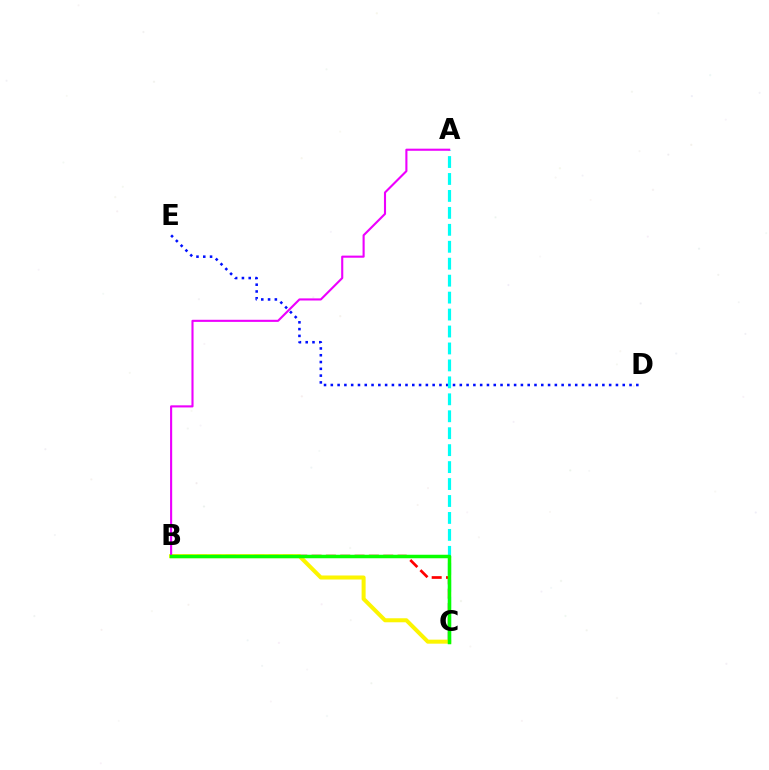{('B', 'C'): [{'color': '#ff0000', 'line_style': 'dashed', 'thickness': 1.95}, {'color': '#fcf500', 'line_style': 'solid', 'thickness': 2.89}, {'color': '#08ff00', 'line_style': 'solid', 'thickness': 2.52}], ('D', 'E'): [{'color': '#0010ff', 'line_style': 'dotted', 'thickness': 1.84}], ('A', 'C'): [{'color': '#00fff6', 'line_style': 'dashed', 'thickness': 2.3}], ('A', 'B'): [{'color': '#ee00ff', 'line_style': 'solid', 'thickness': 1.52}]}